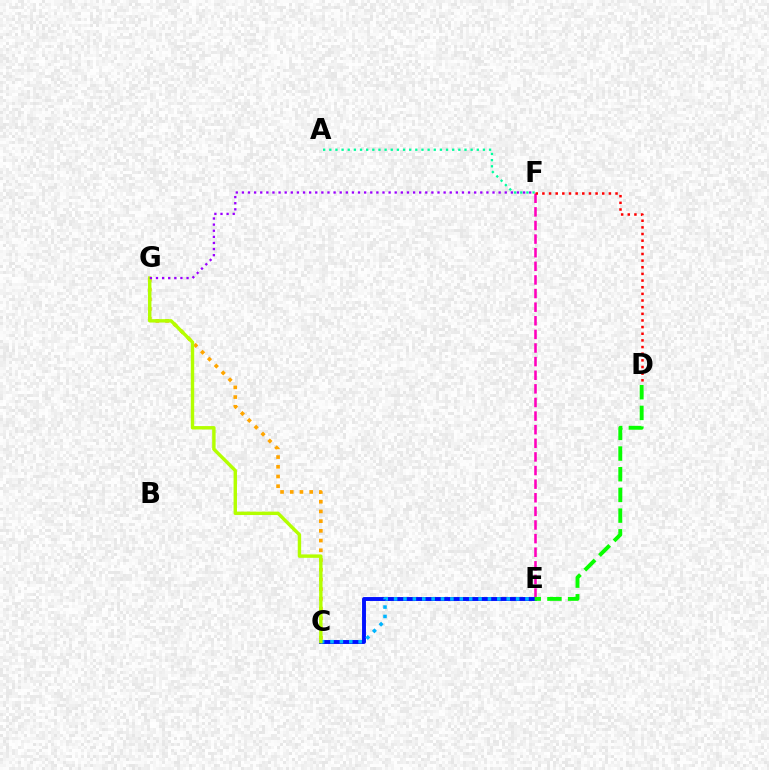{('E', 'F'): [{'color': '#ff00bd', 'line_style': 'dashed', 'thickness': 1.85}], ('A', 'F'): [{'color': '#00ff9d', 'line_style': 'dotted', 'thickness': 1.67}], ('C', 'E'): [{'color': '#0010ff', 'line_style': 'solid', 'thickness': 2.82}, {'color': '#00b5ff', 'line_style': 'dotted', 'thickness': 2.55}], ('D', 'F'): [{'color': '#ff0000', 'line_style': 'dotted', 'thickness': 1.81}], ('C', 'G'): [{'color': '#ffa500', 'line_style': 'dotted', 'thickness': 2.64}, {'color': '#b3ff00', 'line_style': 'solid', 'thickness': 2.45}], ('D', 'E'): [{'color': '#08ff00', 'line_style': 'dashed', 'thickness': 2.81}], ('F', 'G'): [{'color': '#9b00ff', 'line_style': 'dotted', 'thickness': 1.66}]}